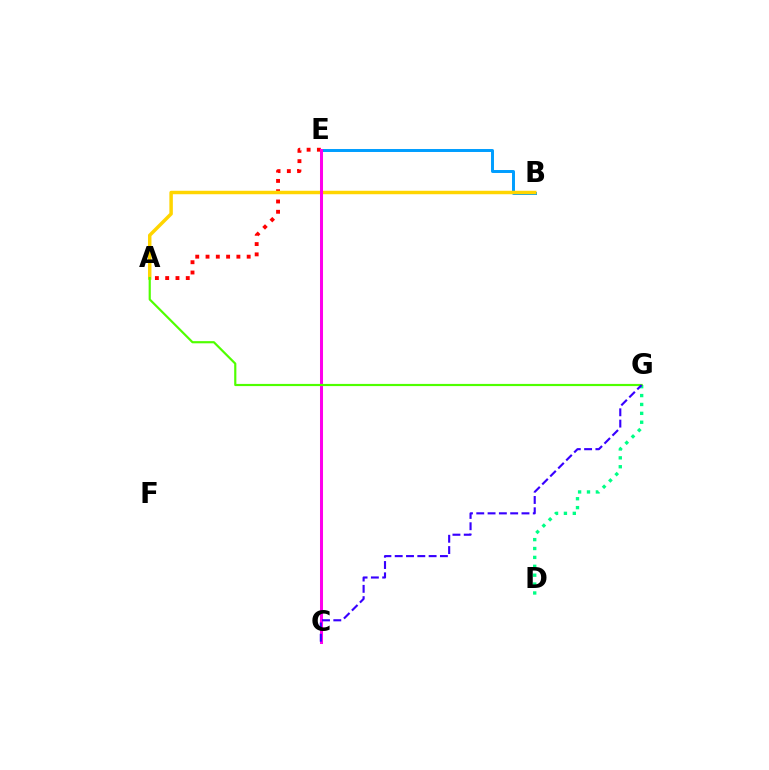{('B', 'E'): [{'color': '#009eff', 'line_style': 'solid', 'thickness': 2.13}], ('A', 'E'): [{'color': '#ff0000', 'line_style': 'dotted', 'thickness': 2.8}], ('A', 'B'): [{'color': '#ffd500', 'line_style': 'solid', 'thickness': 2.5}], ('C', 'E'): [{'color': '#ff00ed', 'line_style': 'solid', 'thickness': 2.17}], ('D', 'G'): [{'color': '#00ff86', 'line_style': 'dotted', 'thickness': 2.42}], ('A', 'G'): [{'color': '#4fff00', 'line_style': 'solid', 'thickness': 1.57}], ('C', 'G'): [{'color': '#3700ff', 'line_style': 'dashed', 'thickness': 1.54}]}